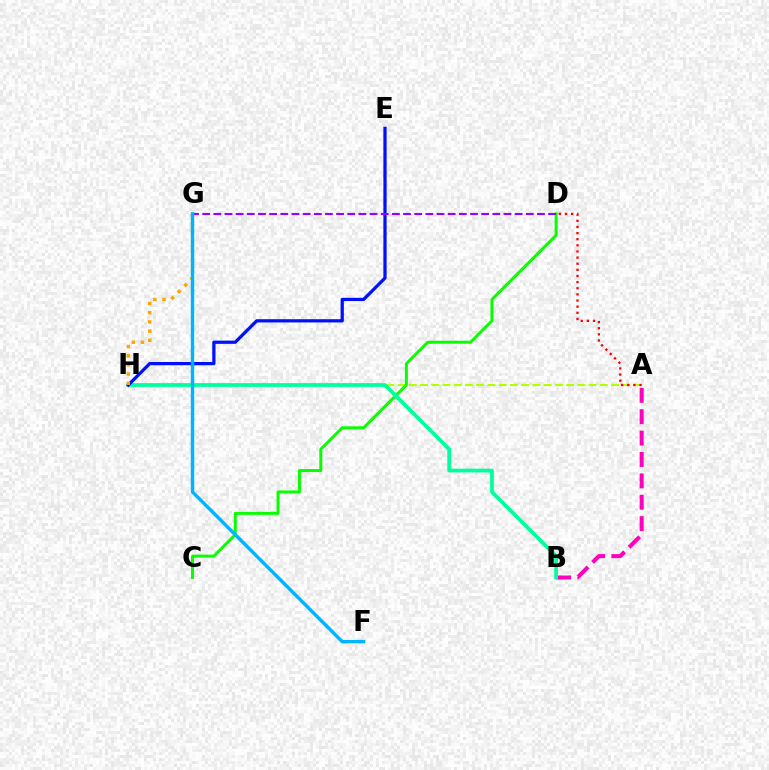{('A', 'H'): [{'color': '#b3ff00', 'line_style': 'dashed', 'thickness': 1.53}], ('A', 'B'): [{'color': '#ff00bd', 'line_style': 'dashed', 'thickness': 2.91}], ('A', 'D'): [{'color': '#ff0000', 'line_style': 'dotted', 'thickness': 1.67}], ('C', 'D'): [{'color': '#08ff00', 'line_style': 'solid', 'thickness': 2.15}], ('B', 'H'): [{'color': '#00ff9d', 'line_style': 'solid', 'thickness': 2.7}], ('E', 'H'): [{'color': '#0010ff', 'line_style': 'solid', 'thickness': 2.33}], ('G', 'H'): [{'color': '#ffa500', 'line_style': 'dotted', 'thickness': 2.5}], ('D', 'G'): [{'color': '#9b00ff', 'line_style': 'dashed', 'thickness': 1.52}], ('F', 'G'): [{'color': '#00b5ff', 'line_style': 'solid', 'thickness': 2.46}]}